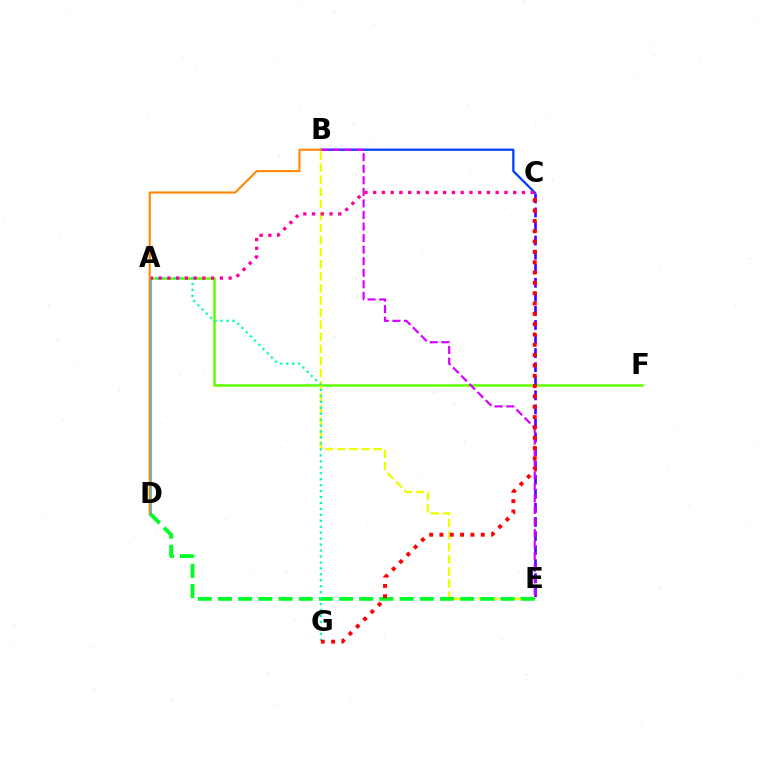{('B', 'C'): [{'color': '#003fff', 'line_style': 'solid', 'thickness': 1.63}], ('A', 'F'): [{'color': '#66ff00', 'line_style': 'solid', 'thickness': 1.85}], ('C', 'E'): [{'color': '#4f00ff', 'line_style': 'dashed', 'thickness': 1.91}], ('B', 'E'): [{'color': '#eeff00', 'line_style': 'dashed', 'thickness': 1.64}, {'color': '#d600ff', 'line_style': 'dashed', 'thickness': 1.57}], ('D', 'E'): [{'color': '#00ff27', 'line_style': 'dashed', 'thickness': 2.74}], ('A', 'G'): [{'color': '#00ffaf', 'line_style': 'dotted', 'thickness': 1.62}], ('C', 'G'): [{'color': '#ff0000', 'line_style': 'dotted', 'thickness': 2.81}], ('A', 'D'): [{'color': '#00c7ff', 'line_style': 'solid', 'thickness': 1.92}], ('A', 'C'): [{'color': '#ff00a0', 'line_style': 'dotted', 'thickness': 2.38}], ('B', 'D'): [{'color': '#ff8800', 'line_style': 'solid', 'thickness': 1.51}]}